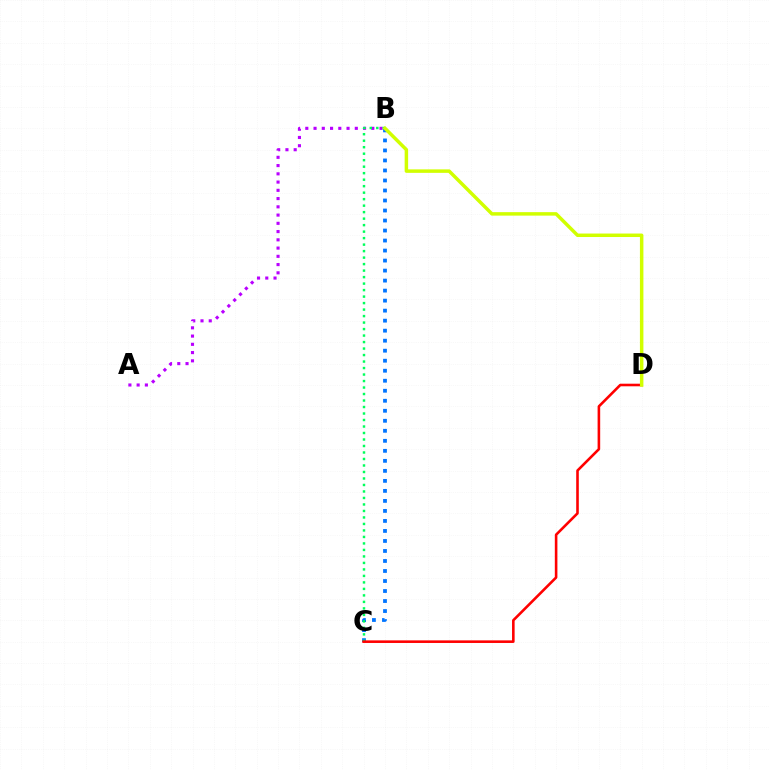{('A', 'B'): [{'color': '#b900ff', 'line_style': 'dotted', 'thickness': 2.24}], ('B', 'C'): [{'color': '#0074ff', 'line_style': 'dotted', 'thickness': 2.72}, {'color': '#00ff5c', 'line_style': 'dotted', 'thickness': 1.76}], ('C', 'D'): [{'color': '#ff0000', 'line_style': 'solid', 'thickness': 1.87}], ('B', 'D'): [{'color': '#d1ff00', 'line_style': 'solid', 'thickness': 2.51}]}